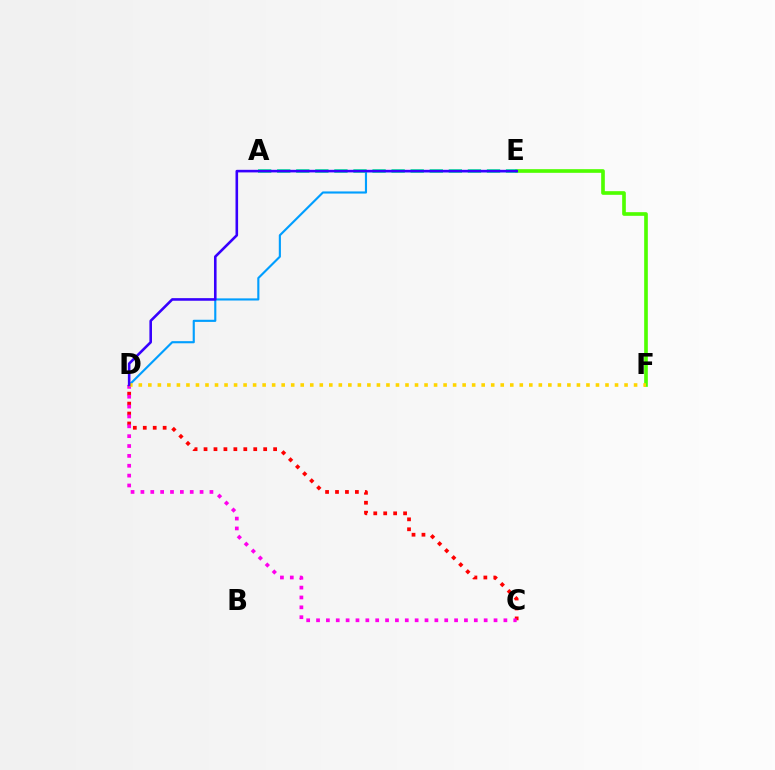{('E', 'F'): [{'color': '#4fff00', 'line_style': 'solid', 'thickness': 2.63}], ('D', 'E'): [{'color': '#009eff', 'line_style': 'solid', 'thickness': 1.54}, {'color': '#3700ff', 'line_style': 'solid', 'thickness': 1.87}], ('C', 'D'): [{'color': '#ff0000', 'line_style': 'dotted', 'thickness': 2.7}, {'color': '#ff00ed', 'line_style': 'dotted', 'thickness': 2.68}], ('A', 'E'): [{'color': '#00ff86', 'line_style': 'dashed', 'thickness': 2.59}], ('D', 'F'): [{'color': '#ffd500', 'line_style': 'dotted', 'thickness': 2.59}]}